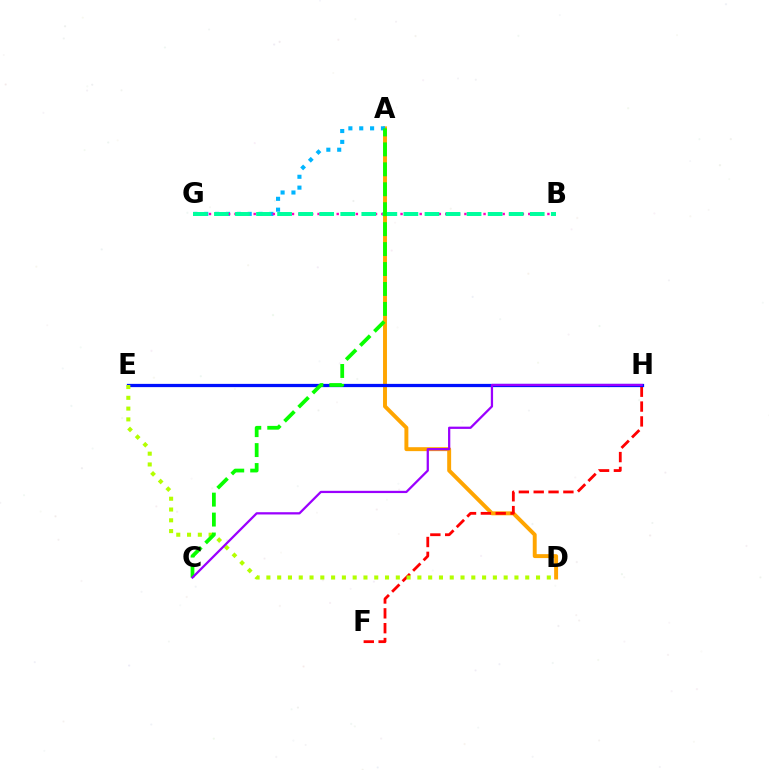{('A', 'D'): [{'color': '#ffa500', 'line_style': 'solid', 'thickness': 2.83}], ('A', 'G'): [{'color': '#00b5ff', 'line_style': 'dotted', 'thickness': 2.95}], ('F', 'H'): [{'color': '#ff0000', 'line_style': 'dashed', 'thickness': 2.02}], ('B', 'G'): [{'color': '#ff00bd', 'line_style': 'dotted', 'thickness': 1.73}, {'color': '#00ff9d', 'line_style': 'dashed', 'thickness': 2.86}], ('E', 'H'): [{'color': '#0010ff', 'line_style': 'solid', 'thickness': 2.34}], ('D', 'E'): [{'color': '#b3ff00', 'line_style': 'dotted', 'thickness': 2.93}], ('A', 'C'): [{'color': '#08ff00', 'line_style': 'dashed', 'thickness': 2.71}], ('C', 'H'): [{'color': '#9b00ff', 'line_style': 'solid', 'thickness': 1.63}]}